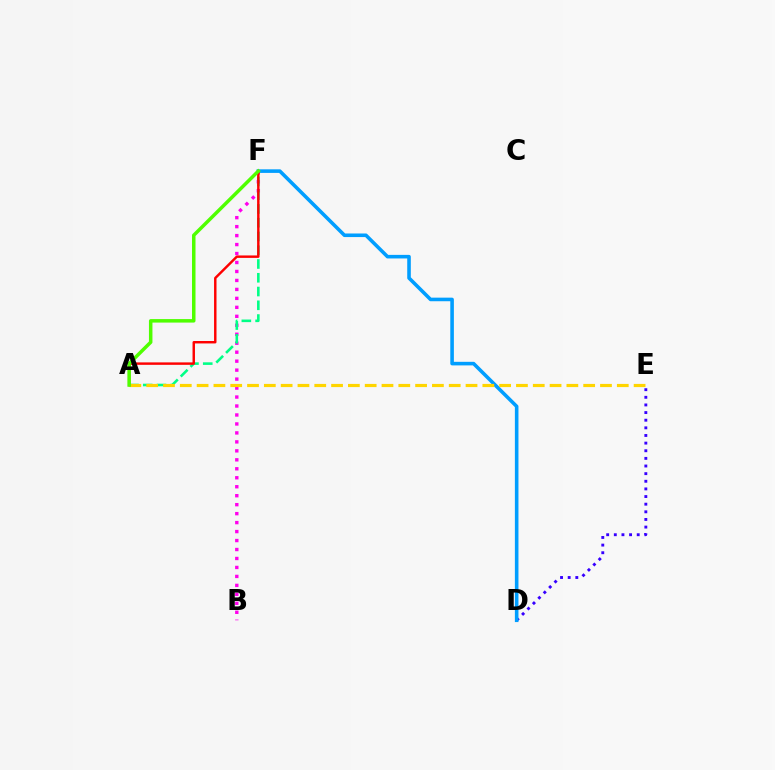{('B', 'F'): [{'color': '#ff00ed', 'line_style': 'dotted', 'thickness': 2.44}], ('D', 'E'): [{'color': '#3700ff', 'line_style': 'dotted', 'thickness': 2.07}], ('A', 'F'): [{'color': '#00ff86', 'line_style': 'dashed', 'thickness': 1.87}, {'color': '#ff0000', 'line_style': 'solid', 'thickness': 1.76}, {'color': '#4fff00', 'line_style': 'solid', 'thickness': 2.52}], ('D', 'F'): [{'color': '#009eff', 'line_style': 'solid', 'thickness': 2.58}], ('A', 'E'): [{'color': '#ffd500', 'line_style': 'dashed', 'thickness': 2.28}]}